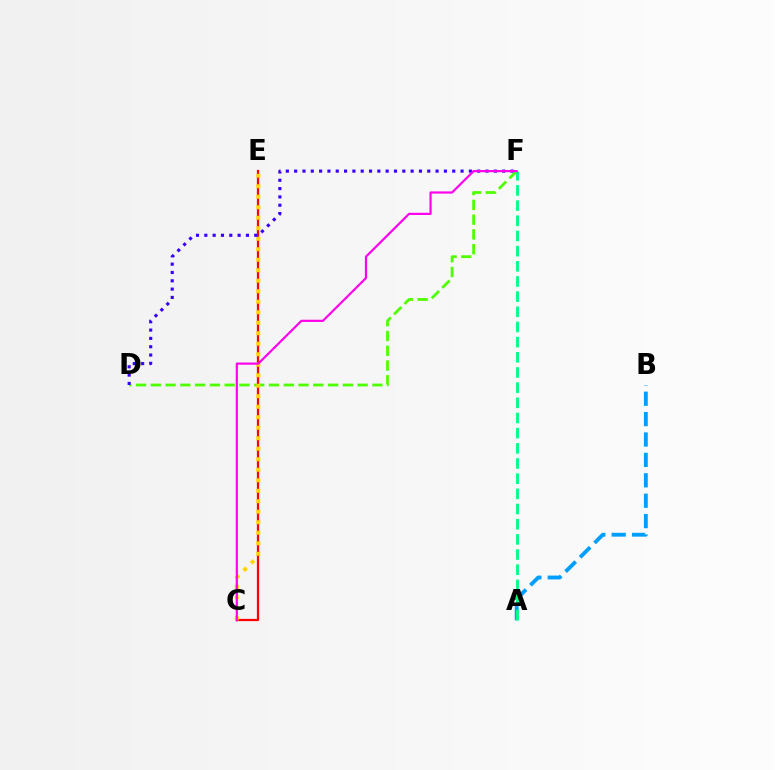{('D', 'F'): [{'color': '#4fff00', 'line_style': 'dashed', 'thickness': 2.01}, {'color': '#3700ff', 'line_style': 'dotted', 'thickness': 2.26}], ('C', 'E'): [{'color': '#ff0000', 'line_style': 'solid', 'thickness': 1.61}, {'color': '#ffd500', 'line_style': 'dotted', 'thickness': 2.85}], ('A', 'B'): [{'color': '#009eff', 'line_style': 'dashed', 'thickness': 2.77}], ('A', 'F'): [{'color': '#00ff86', 'line_style': 'dashed', 'thickness': 2.06}], ('C', 'F'): [{'color': '#ff00ed', 'line_style': 'solid', 'thickness': 1.58}]}